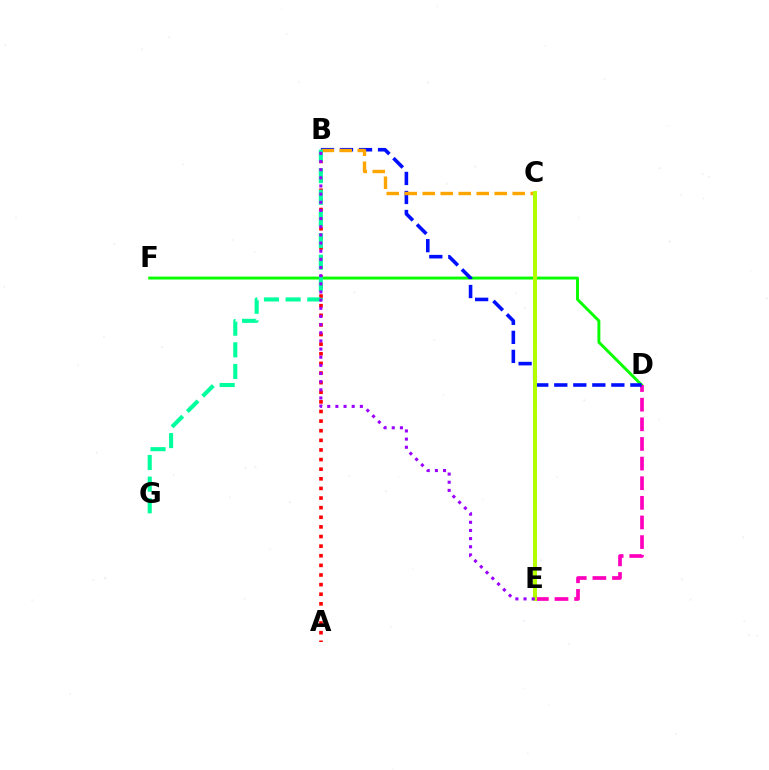{('A', 'B'): [{'color': '#ff0000', 'line_style': 'dotted', 'thickness': 2.61}], ('D', 'F'): [{'color': '#08ff00', 'line_style': 'solid', 'thickness': 2.1}], ('C', 'E'): [{'color': '#00b5ff', 'line_style': 'dotted', 'thickness': 2.87}, {'color': '#b3ff00', 'line_style': 'solid', 'thickness': 2.85}], ('D', 'E'): [{'color': '#ff00bd', 'line_style': 'dashed', 'thickness': 2.67}], ('B', 'D'): [{'color': '#0010ff', 'line_style': 'dashed', 'thickness': 2.58}], ('B', 'C'): [{'color': '#ffa500', 'line_style': 'dashed', 'thickness': 2.44}], ('B', 'G'): [{'color': '#00ff9d', 'line_style': 'dashed', 'thickness': 2.94}], ('B', 'E'): [{'color': '#9b00ff', 'line_style': 'dotted', 'thickness': 2.22}]}